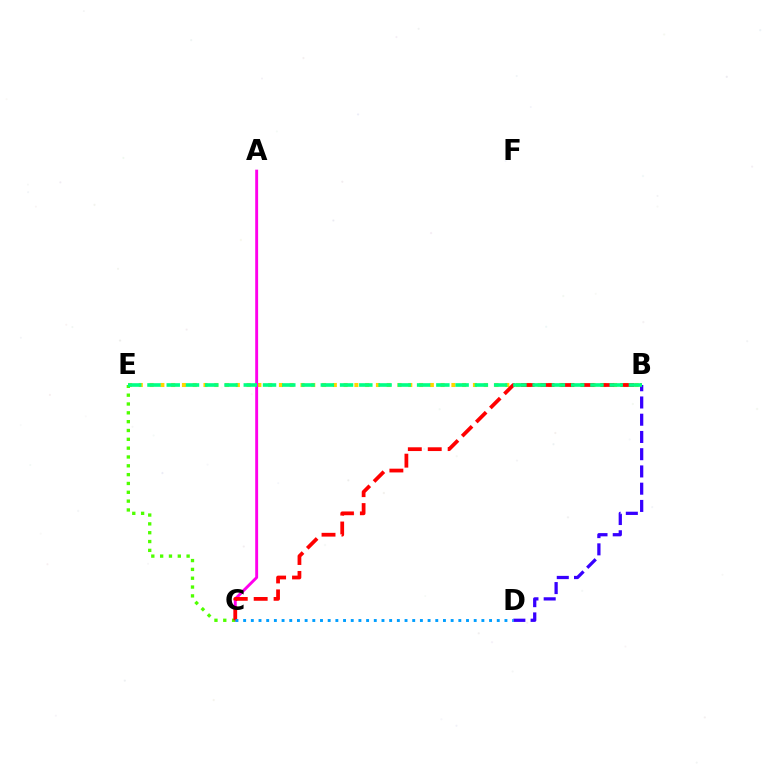{('B', 'D'): [{'color': '#3700ff', 'line_style': 'dashed', 'thickness': 2.34}], ('B', 'E'): [{'color': '#ffd500', 'line_style': 'dotted', 'thickness': 2.93}, {'color': '#00ff86', 'line_style': 'dashed', 'thickness': 2.62}], ('A', 'C'): [{'color': '#ff00ed', 'line_style': 'solid', 'thickness': 2.09}], ('C', 'E'): [{'color': '#4fff00', 'line_style': 'dotted', 'thickness': 2.4}], ('B', 'C'): [{'color': '#ff0000', 'line_style': 'dashed', 'thickness': 2.71}], ('C', 'D'): [{'color': '#009eff', 'line_style': 'dotted', 'thickness': 2.09}]}